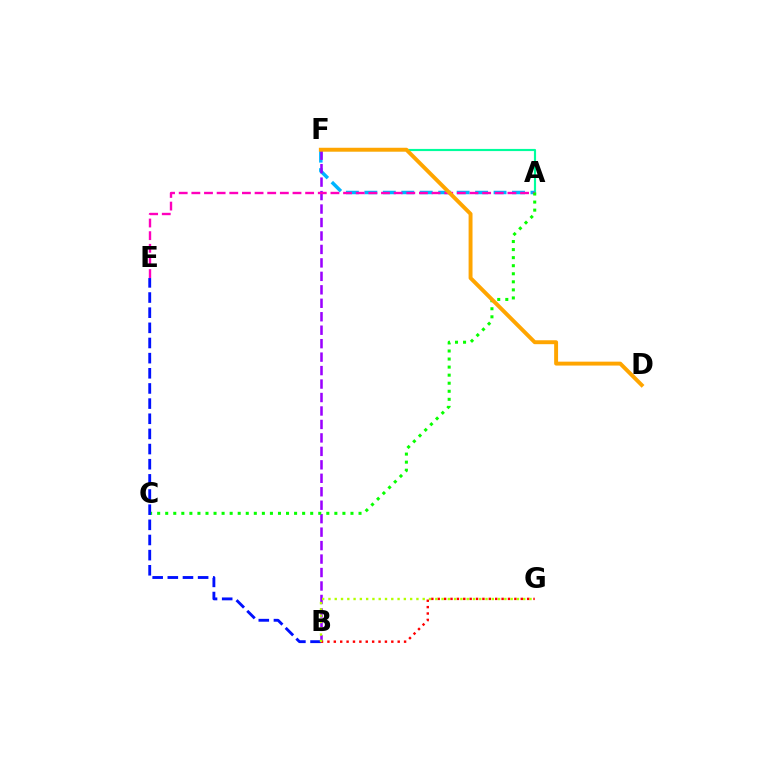{('A', 'F'): [{'color': '#00ff9d', 'line_style': 'solid', 'thickness': 1.56}, {'color': '#00b5ff', 'line_style': 'dashed', 'thickness': 2.51}], ('B', 'F'): [{'color': '#9b00ff', 'line_style': 'dashed', 'thickness': 1.83}], ('A', 'E'): [{'color': '#ff00bd', 'line_style': 'dashed', 'thickness': 1.72}], ('A', 'C'): [{'color': '#08ff00', 'line_style': 'dotted', 'thickness': 2.19}], ('B', 'E'): [{'color': '#0010ff', 'line_style': 'dashed', 'thickness': 2.06}], ('B', 'G'): [{'color': '#ff0000', 'line_style': 'dotted', 'thickness': 1.74}, {'color': '#b3ff00', 'line_style': 'dotted', 'thickness': 1.71}], ('D', 'F'): [{'color': '#ffa500', 'line_style': 'solid', 'thickness': 2.82}]}